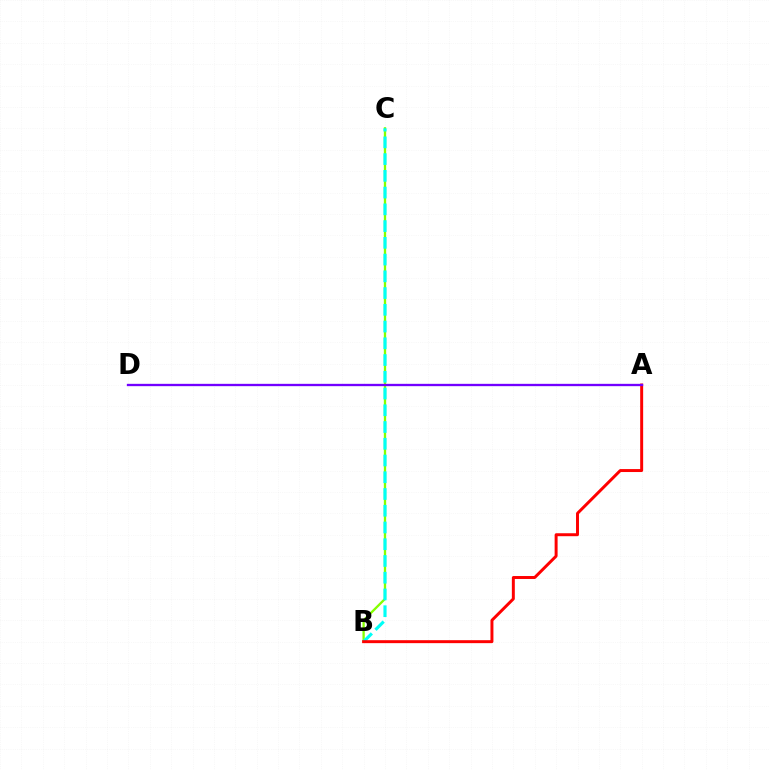{('B', 'C'): [{'color': '#84ff00', 'line_style': 'solid', 'thickness': 1.66}, {'color': '#00fff6', 'line_style': 'dashed', 'thickness': 2.27}], ('A', 'B'): [{'color': '#ff0000', 'line_style': 'solid', 'thickness': 2.13}], ('A', 'D'): [{'color': '#7200ff', 'line_style': 'solid', 'thickness': 1.68}]}